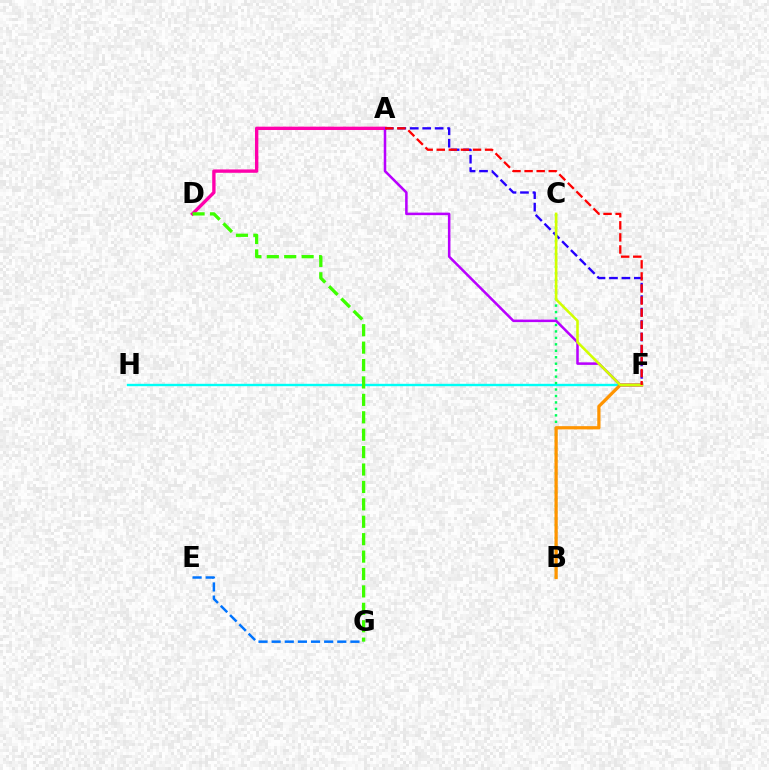{('A', 'D'): [{'color': '#ff00ac', 'line_style': 'solid', 'thickness': 2.42}], ('F', 'H'): [{'color': '#00fff6', 'line_style': 'solid', 'thickness': 1.72}], ('A', 'F'): [{'color': '#2500ff', 'line_style': 'dashed', 'thickness': 1.69}, {'color': '#b900ff', 'line_style': 'solid', 'thickness': 1.82}, {'color': '#ff0000', 'line_style': 'dashed', 'thickness': 1.64}], ('B', 'C'): [{'color': '#00ff5c', 'line_style': 'dotted', 'thickness': 1.75}], ('B', 'F'): [{'color': '#ff9400', 'line_style': 'solid', 'thickness': 2.33}], ('E', 'G'): [{'color': '#0074ff', 'line_style': 'dashed', 'thickness': 1.78}], ('C', 'F'): [{'color': '#d1ff00', 'line_style': 'solid', 'thickness': 1.85}], ('D', 'G'): [{'color': '#3dff00', 'line_style': 'dashed', 'thickness': 2.37}]}